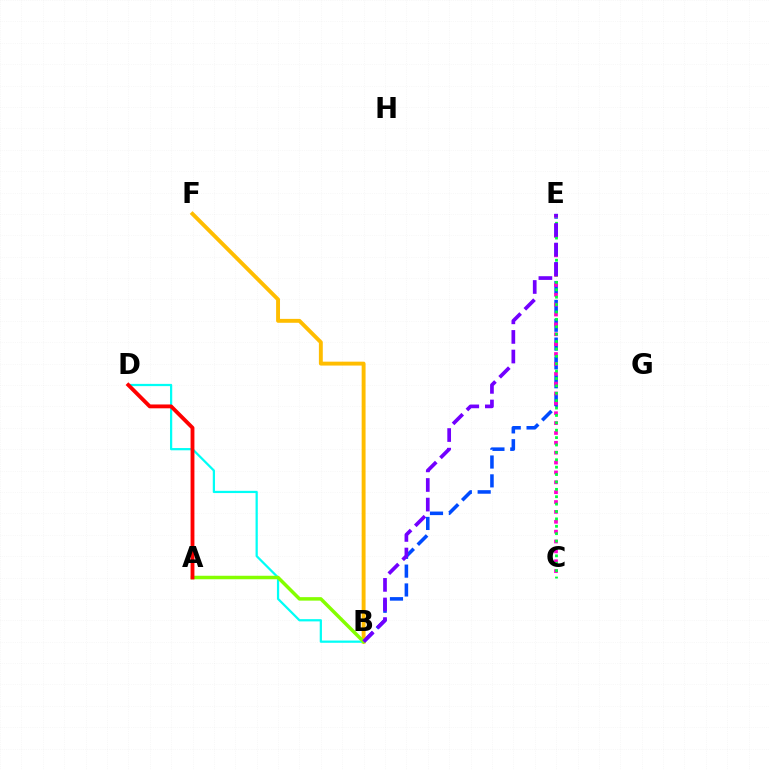{('B', 'E'): [{'color': '#004bff', 'line_style': 'dashed', 'thickness': 2.56}, {'color': '#7200ff', 'line_style': 'dashed', 'thickness': 2.66}], ('B', 'F'): [{'color': '#ffbd00', 'line_style': 'solid', 'thickness': 2.81}], ('C', 'E'): [{'color': '#ff00cf', 'line_style': 'dotted', 'thickness': 2.68}, {'color': '#00ff39', 'line_style': 'dotted', 'thickness': 2.01}], ('B', 'D'): [{'color': '#00fff6', 'line_style': 'solid', 'thickness': 1.61}], ('A', 'B'): [{'color': '#84ff00', 'line_style': 'solid', 'thickness': 2.51}], ('A', 'D'): [{'color': '#ff0000', 'line_style': 'solid', 'thickness': 2.77}]}